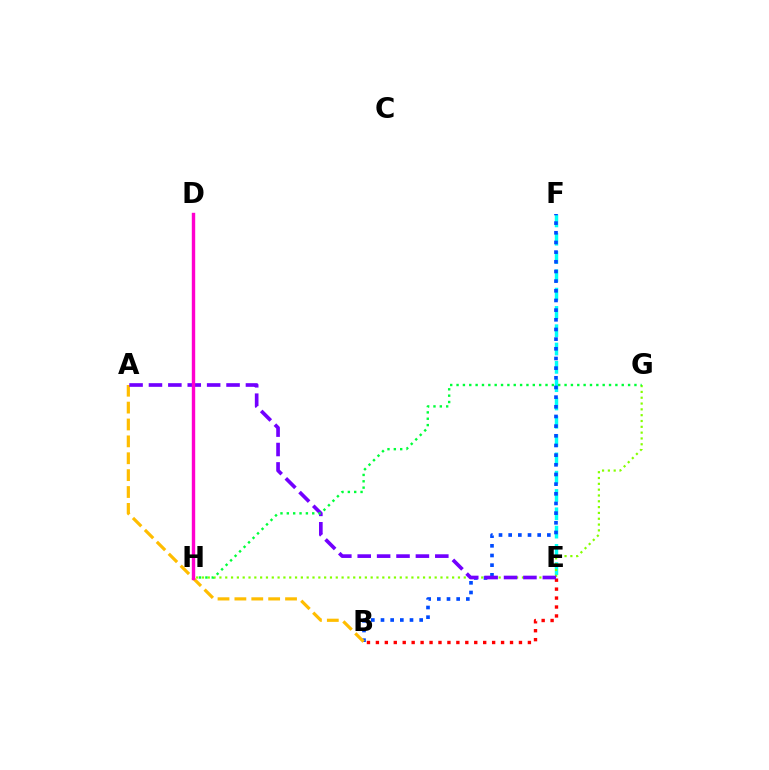{('E', 'F'): [{'color': '#00fff6', 'line_style': 'dashed', 'thickness': 2.49}], ('B', 'F'): [{'color': '#004bff', 'line_style': 'dotted', 'thickness': 2.63}], ('A', 'B'): [{'color': '#ffbd00', 'line_style': 'dashed', 'thickness': 2.29}], ('B', 'E'): [{'color': '#ff0000', 'line_style': 'dotted', 'thickness': 2.43}], ('G', 'H'): [{'color': '#84ff00', 'line_style': 'dotted', 'thickness': 1.58}, {'color': '#00ff39', 'line_style': 'dotted', 'thickness': 1.73}], ('A', 'E'): [{'color': '#7200ff', 'line_style': 'dashed', 'thickness': 2.64}], ('D', 'H'): [{'color': '#ff00cf', 'line_style': 'solid', 'thickness': 2.45}]}